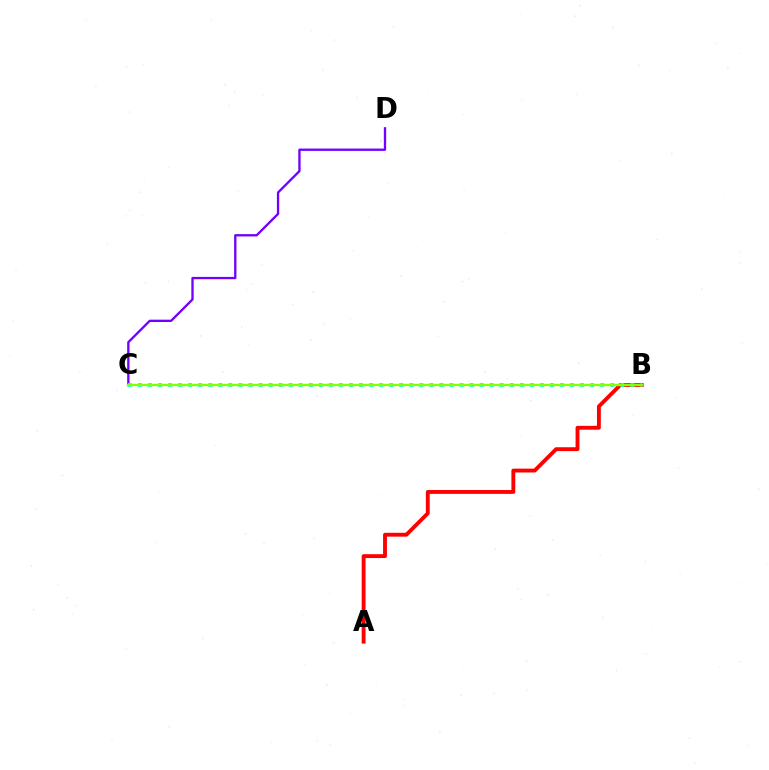{('C', 'D'): [{'color': '#7200ff', 'line_style': 'solid', 'thickness': 1.67}], ('A', 'B'): [{'color': '#ff0000', 'line_style': 'solid', 'thickness': 2.78}], ('B', 'C'): [{'color': '#00fff6', 'line_style': 'dotted', 'thickness': 2.73}, {'color': '#84ff00', 'line_style': 'solid', 'thickness': 1.72}]}